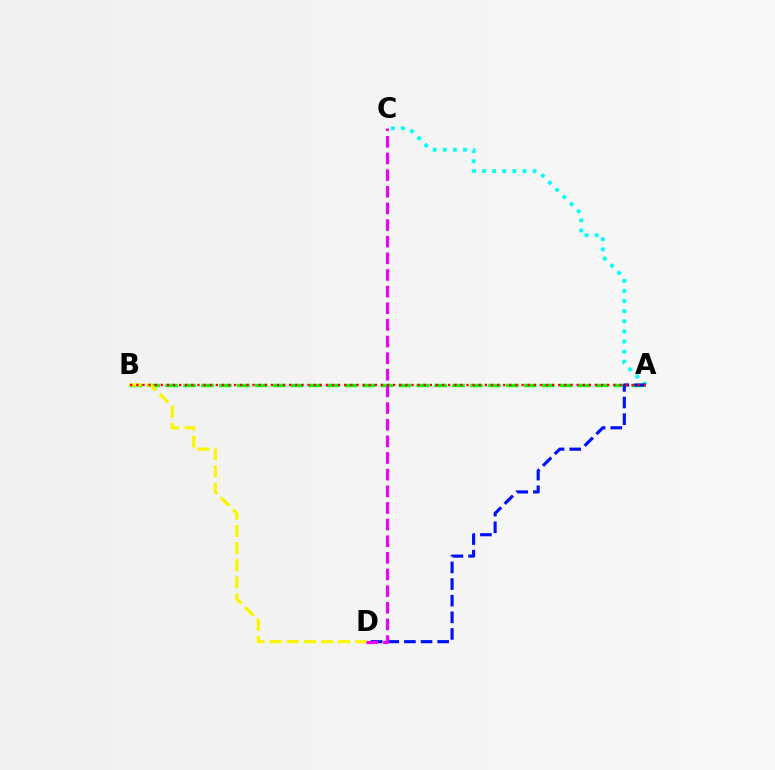{('A', 'C'): [{'color': '#00fff6', 'line_style': 'dotted', 'thickness': 2.75}], ('A', 'B'): [{'color': '#08ff00', 'line_style': 'dashed', 'thickness': 2.44}, {'color': '#ff0000', 'line_style': 'dotted', 'thickness': 1.66}], ('A', 'D'): [{'color': '#0010ff', 'line_style': 'dashed', 'thickness': 2.26}], ('C', 'D'): [{'color': '#ee00ff', 'line_style': 'dashed', 'thickness': 2.26}], ('B', 'D'): [{'color': '#fcf500', 'line_style': 'dashed', 'thickness': 2.33}]}